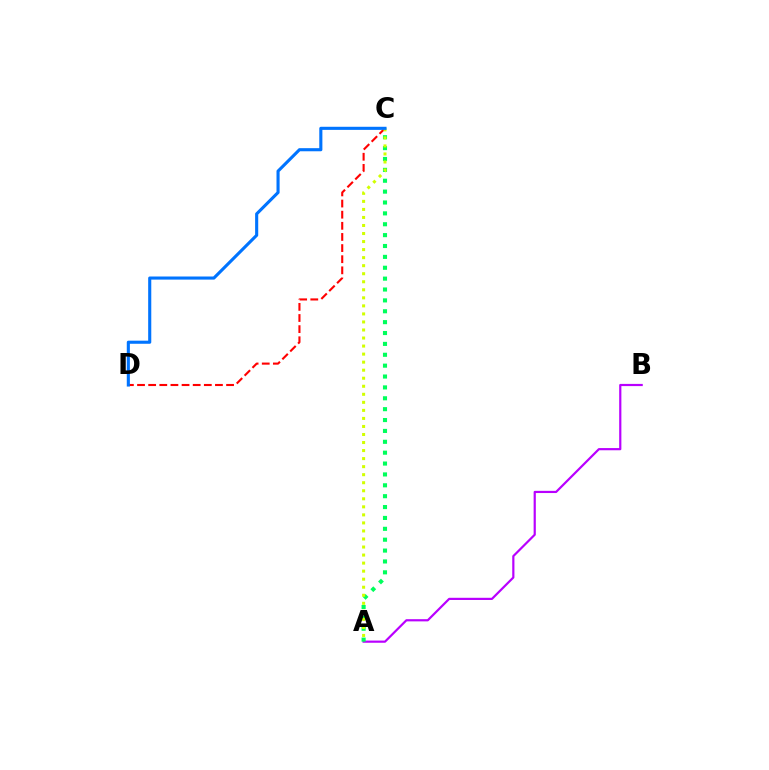{('A', 'B'): [{'color': '#b900ff', 'line_style': 'solid', 'thickness': 1.58}], ('C', 'D'): [{'color': '#ff0000', 'line_style': 'dashed', 'thickness': 1.51}, {'color': '#0074ff', 'line_style': 'solid', 'thickness': 2.23}], ('A', 'C'): [{'color': '#00ff5c', 'line_style': 'dotted', 'thickness': 2.96}, {'color': '#d1ff00', 'line_style': 'dotted', 'thickness': 2.18}]}